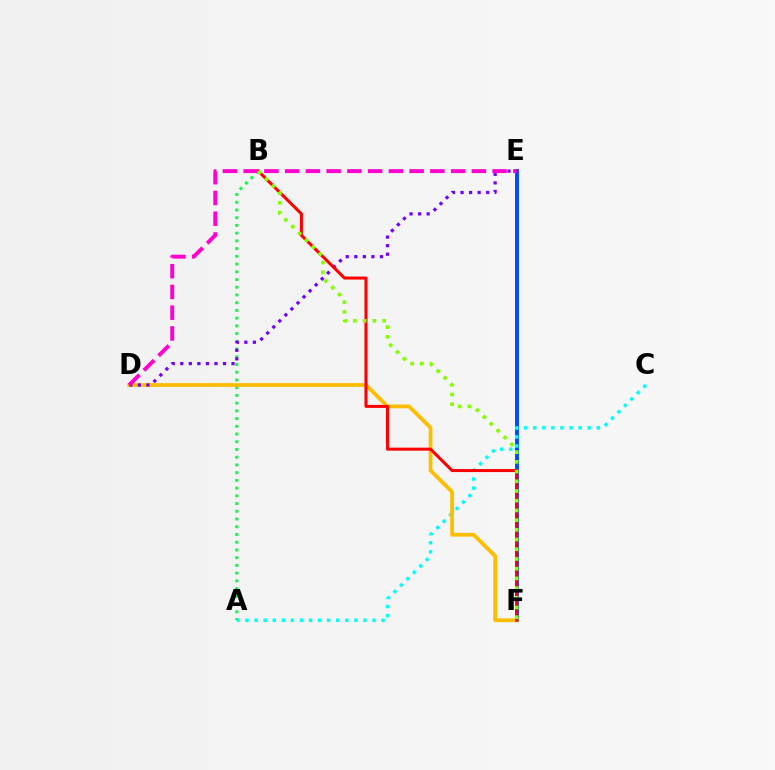{('A', 'B'): [{'color': '#00ff39', 'line_style': 'dotted', 'thickness': 2.1}], ('E', 'F'): [{'color': '#004bff', 'line_style': 'solid', 'thickness': 2.81}], ('A', 'C'): [{'color': '#00fff6', 'line_style': 'dotted', 'thickness': 2.47}], ('D', 'F'): [{'color': '#ffbd00', 'line_style': 'solid', 'thickness': 2.71}], ('D', 'E'): [{'color': '#7200ff', 'line_style': 'dotted', 'thickness': 2.32}, {'color': '#ff00cf', 'line_style': 'dashed', 'thickness': 2.82}], ('B', 'F'): [{'color': '#ff0000', 'line_style': 'solid', 'thickness': 2.17}, {'color': '#84ff00', 'line_style': 'dotted', 'thickness': 2.64}]}